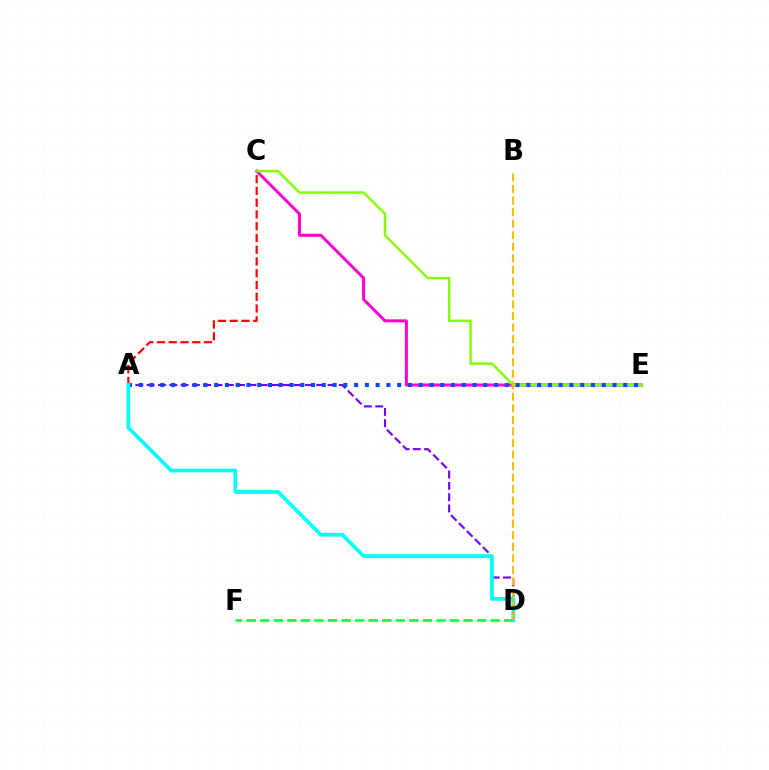{('C', 'E'): [{'color': '#ff00cf', 'line_style': 'solid', 'thickness': 2.16}, {'color': '#84ff00', 'line_style': 'solid', 'thickness': 1.77}], ('A', 'C'): [{'color': '#ff0000', 'line_style': 'dashed', 'thickness': 1.6}], ('D', 'F'): [{'color': '#00ff39', 'line_style': 'dashed', 'thickness': 1.84}], ('A', 'D'): [{'color': '#7200ff', 'line_style': 'dashed', 'thickness': 1.54}, {'color': '#00fff6', 'line_style': 'solid', 'thickness': 2.67}], ('A', 'E'): [{'color': '#004bff', 'line_style': 'dotted', 'thickness': 2.92}], ('B', 'D'): [{'color': '#ffbd00', 'line_style': 'dashed', 'thickness': 1.57}]}